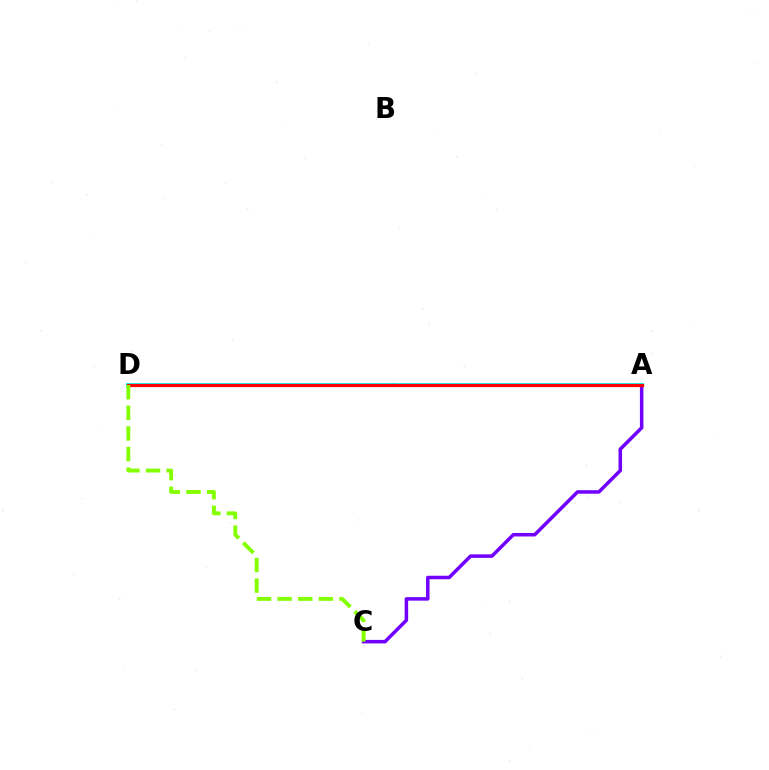{('A', 'C'): [{'color': '#7200ff', 'line_style': 'solid', 'thickness': 2.53}], ('A', 'D'): [{'color': '#00fff6', 'line_style': 'solid', 'thickness': 2.83}, {'color': '#ff0000', 'line_style': 'solid', 'thickness': 2.32}], ('C', 'D'): [{'color': '#84ff00', 'line_style': 'dashed', 'thickness': 2.8}]}